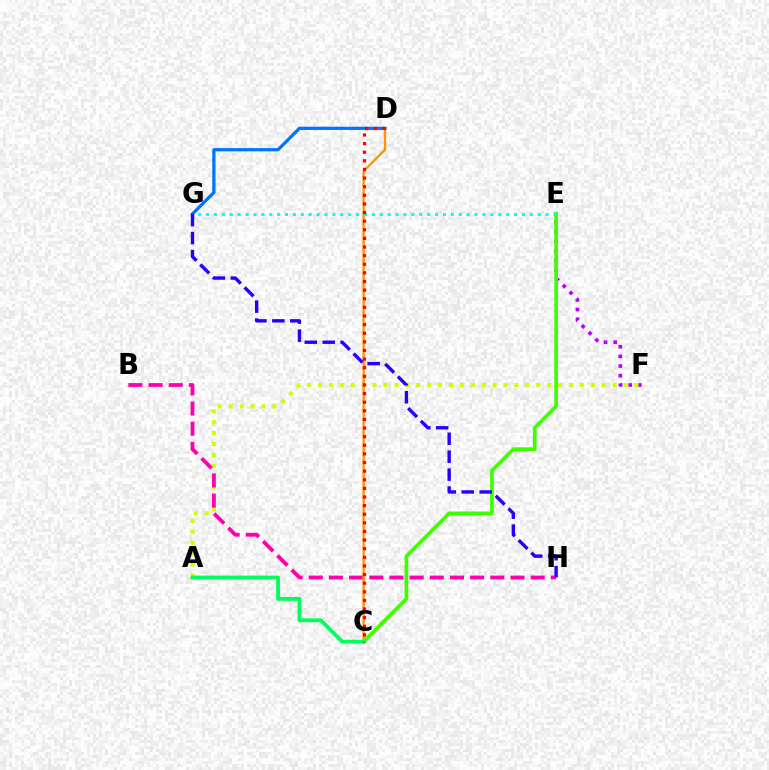{('E', 'F'): [{'color': '#b900ff', 'line_style': 'dotted', 'thickness': 2.62}], ('A', 'F'): [{'color': '#d1ff00', 'line_style': 'dotted', 'thickness': 2.96}], ('B', 'H'): [{'color': '#ff00ac', 'line_style': 'dashed', 'thickness': 2.74}], ('C', 'D'): [{'color': '#ff9400', 'line_style': 'solid', 'thickness': 1.67}, {'color': '#ff0000', 'line_style': 'dotted', 'thickness': 2.34}], ('D', 'G'): [{'color': '#0074ff', 'line_style': 'solid', 'thickness': 2.32}], ('C', 'E'): [{'color': '#3dff00', 'line_style': 'solid', 'thickness': 2.64}], ('A', 'C'): [{'color': '#00ff5c', 'line_style': 'solid', 'thickness': 2.75}], ('E', 'G'): [{'color': '#00fff6', 'line_style': 'dotted', 'thickness': 2.15}], ('G', 'H'): [{'color': '#2500ff', 'line_style': 'dashed', 'thickness': 2.44}]}